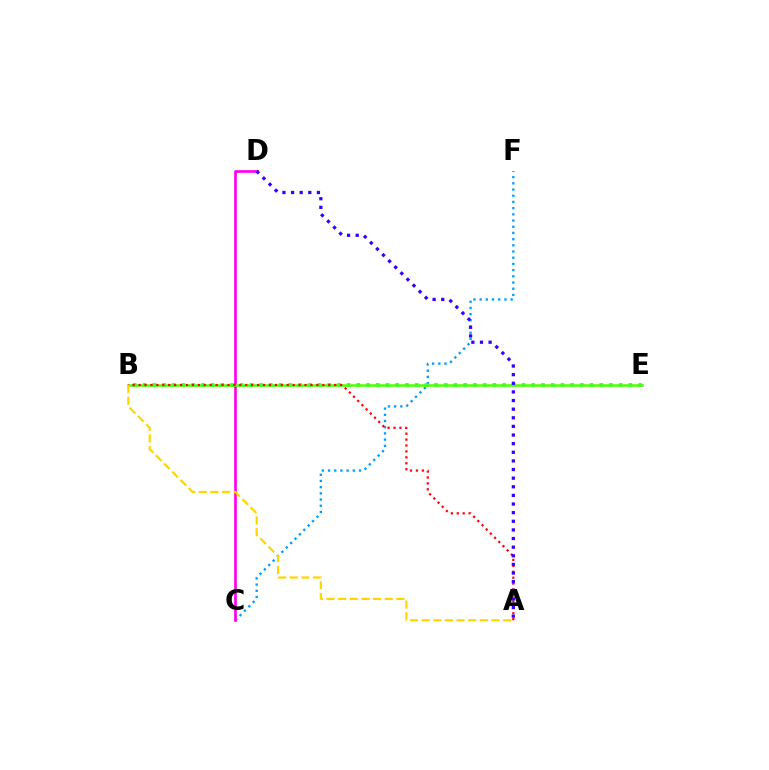{('C', 'F'): [{'color': '#009eff', 'line_style': 'dotted', 'thickness': 1.68}], ('C', 'D'): [{'color': '#ff00ed', 'line_style': 'solid', 'thickness': 1.92}], ('B', 'E'): [{'color': '#00ff86', 'line_style': 'dotted', 'thickness': 2.64}, {'color': '#4fff00', 'line_style': 'solid', 'thickness': 1.83}], ('A', 'B'): [{'color': '#ff0000', 'line_style': 'dotted', 'thickness': 1.61}, {'color': '#ffd500', 'line_style': 'dashed', 'thickness': 1.58}], ('A', 'D'): [{'color': '#3700ff', 'line_style': 'dotted', 'thickness': 2.34}]}